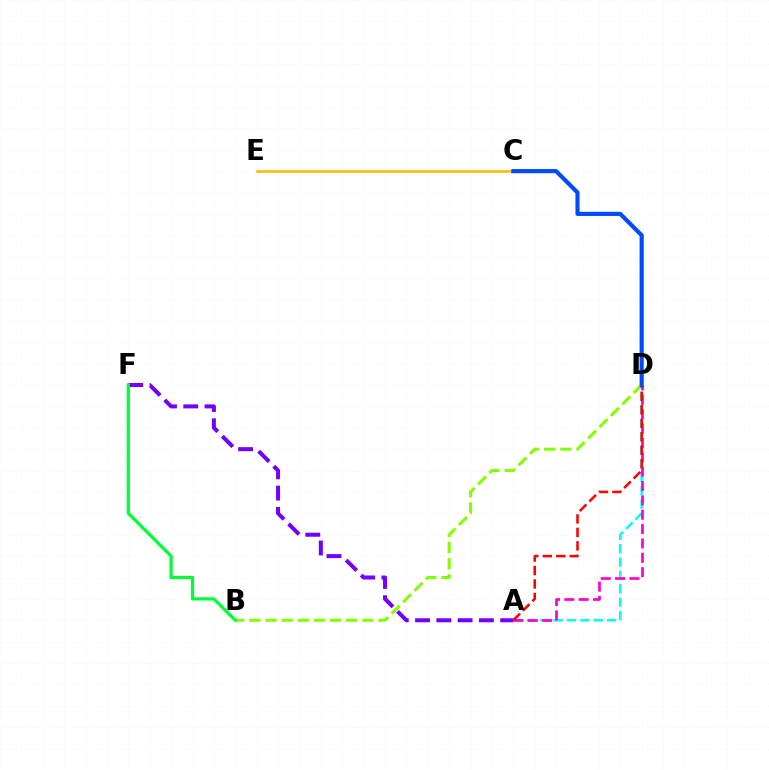{('A', 'D'): [{'color': '#00fff6', 'line_style': 'dashed', 'thickness': 1.82}, {'color': '#ff00cf', 'line_style': 'dashed', 'thickness': 1.95}, {'color': '#ff0000', 'line_style': 'dashed', 'thickness': 1.83}], ('C', 'E'): [{'color': '#ffbd00', 'line_style': 'solid', 'thickness': 1.88}], ('B', 'D'): [{'color': '#84ff00', 'line_style': 'dashed', 'thickness': 2.19}], ('A', 'F'): [{'color': '#7200ff', 'line_style': 'dashed', 'thickness': 2.89}], ('B', 'F'): [{'color': '#00ff39', 'line_style': 'solid', 'thickness': 2.33}], ('C', 'D'): [{'color': '#004bff', 'line_style': 'solid', 'thickness': 2.98}]}